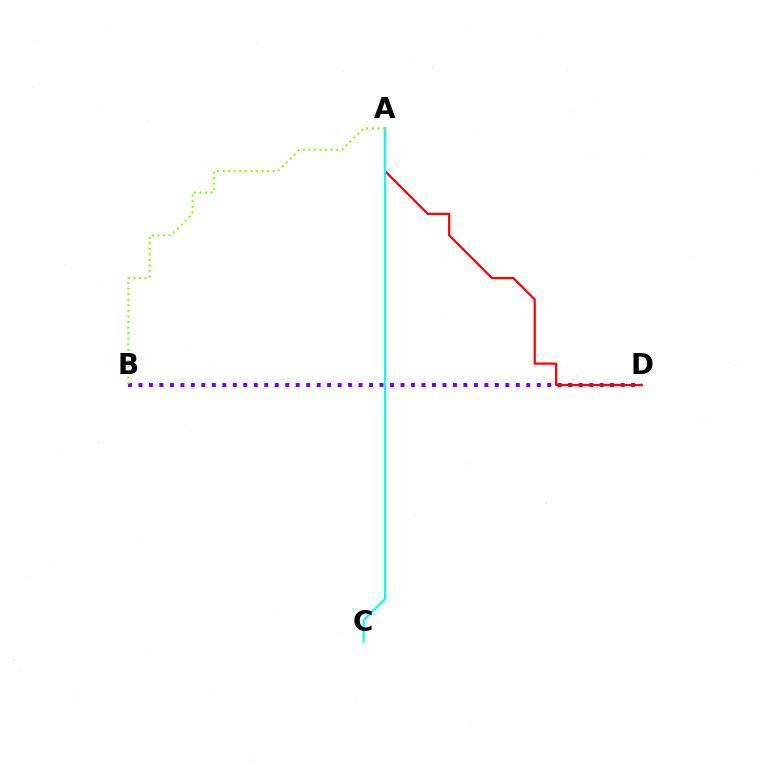{('B', 'D'): [{'color': '#7200ff', 'line_style': 'dotted', 'thickness': 2.85}], ('A', 'D'): [{'color': '#ff0000', 'line_style': 'solid', 'thickness': 1.6}], ('A', 'C'): [{'color': '#00fff6', 'line_style': 'solid', 'thickness': 1.55}], ('A', 'B'): [{'color': '#84ff00', 'line_style': 'dotted', 'thickness': 1.51}]}